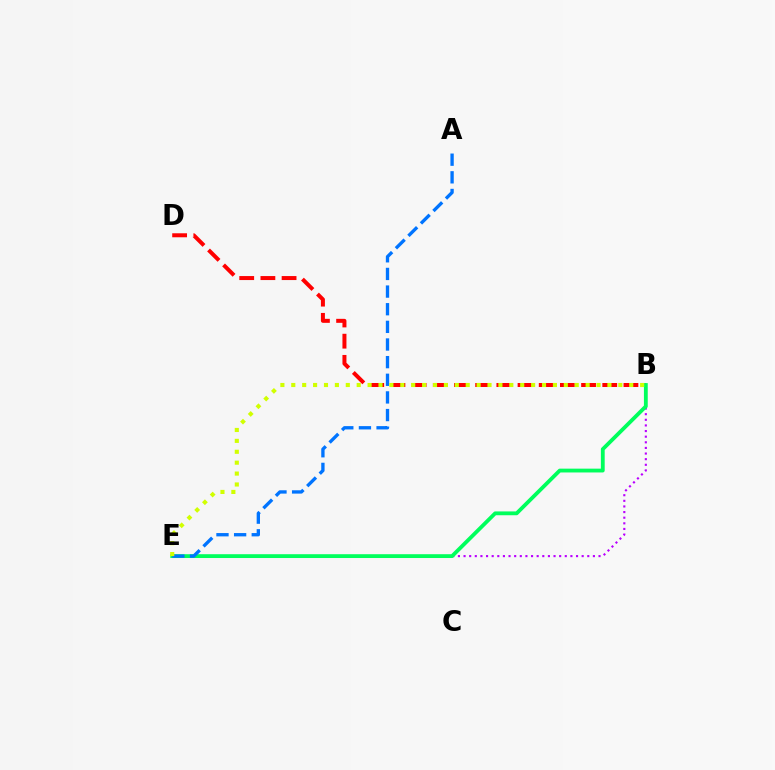{('B', 'E'): [{'color': '#b900ff', 'line_style': 'dotted', 'thickness': 1.53}, {'color': '#00ff5c', 'line_style': 'solid', 'thickness': 2.75}, {'color': '#d1ff00', 'line_style': 'dotted', 'thickness': 2.96}], ('B', 'D'): [{'color': '#ff0000', 'line_style': 'dashed', 'thickness': 2.88}], ('A', 'E'): [{'color': '#0074ff', 'line_style': 'dashed', 'thickness': 2.4}]}